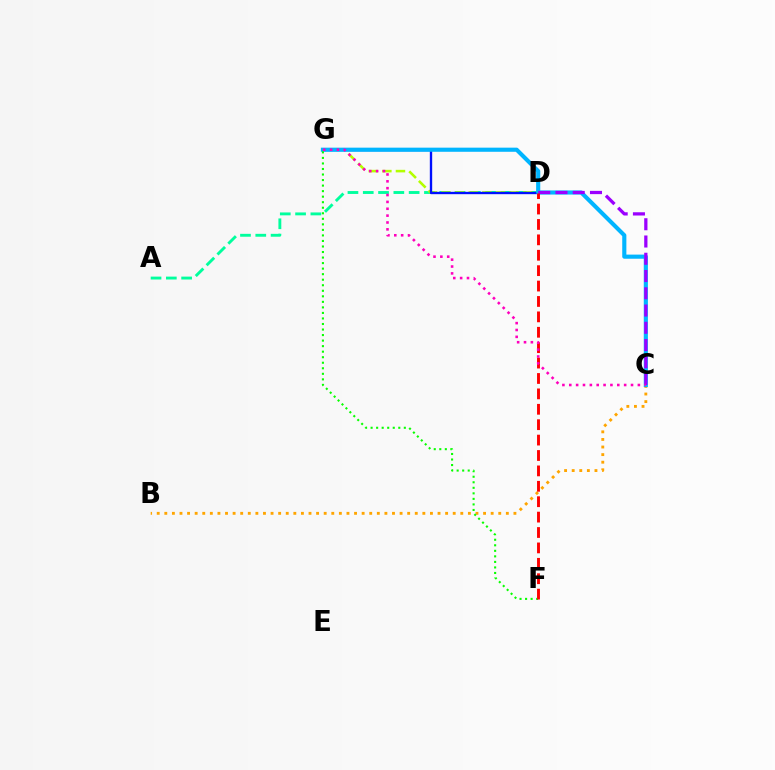{('A', 'D'): [{'color': '#00ff9d', 'line_style': 'dashed', 'thickness': 2.08}], ('D', 'G'): [{'color': '#b3ff00', 'line_style': 'dashed', 'thickness': 1.85}, {'color': '#0010ff', 'line_style': 'solid', 'thickness': 1.69}], ('B', 'C'): [{'color': '#ffa500', 'line_style': 'dotted', 'thickness': 2.06}], ('C', 'G'): [{'color': '#00b5ff', 'line_style': 'solid', 'thickness': 2.97}, {'color': '#ff00bd', 'line_style': 'dotted', 'thickness': 1.86}], ('C', 'D'): [{'color': '#9b00ff', 'line_style': 'dashed', 'thickness': 2.34}], ('F', 'G'): [{'color': '#08ff00', 'line_style': 'dotted', 'thickness': 1.5}], ('D', 'F'): [{'color': '#ff0000', 'line_style': 'dashed', 'thickness': 2.09}]}